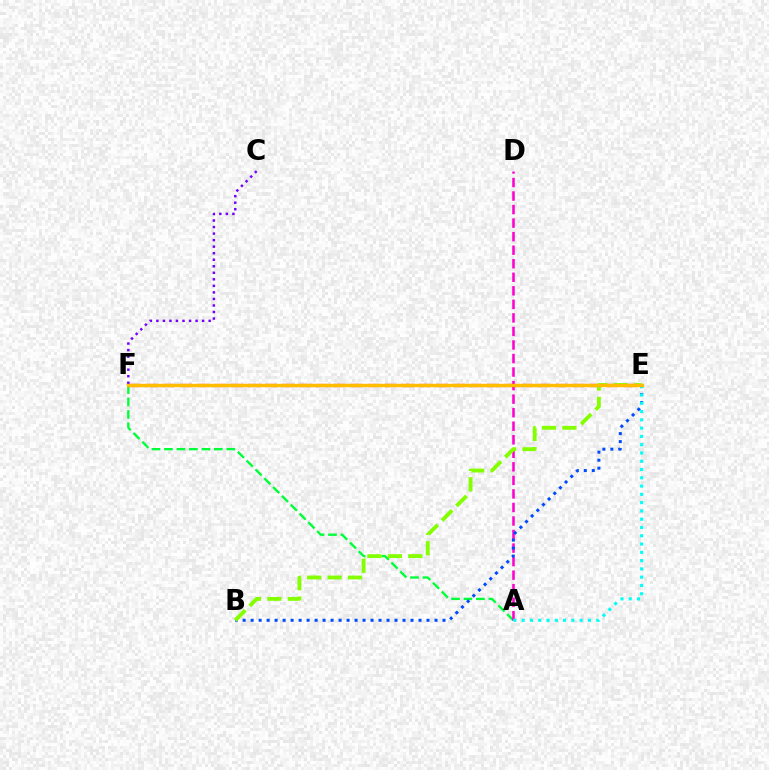{('A', 'F'): [{'color': '#00ff39', 'line_style': 'dashed', 'thickness': 1.69}], ('A', 'D'): [{'color': '#ff00cf', 'line_style': 'dashed', 'thickness': 1.84}], ('B', 'E'): [{'color': '#004bff', 'line_style': 'dotted', 'thickness': 2.17}, {'color': '#84ff00', 'line_style': 'dashed', 'thickness': 2.77}], ('E', 'F'): [{'color': '#ff0000', 'line_style': 'dashed', 'thickness': 2.32}, {'color': '#ffbd00', 'line_style': 'solid', 'thickness': 2.41}], ('A', 'E'): [{'color': '#00fff6', 'line_style': 'dotted', 'thickness': 2.25}], ('C', 'F'): [{'color': '#7200ff', 'line_style': 'dotted', 'thickness': 1.78}]}